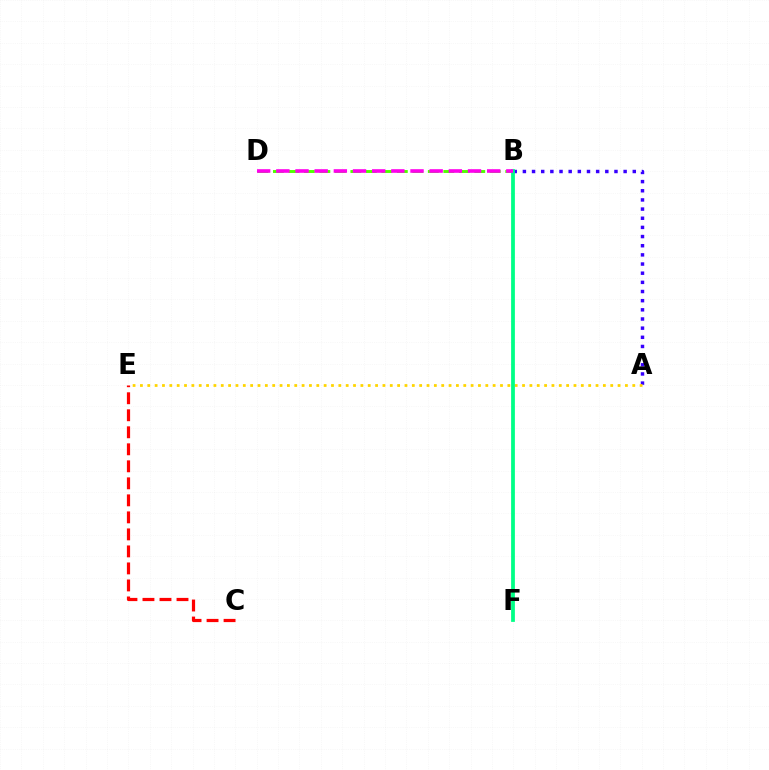{('A', 'B'): [{'color': '#3700ff', 'line_style': 'dotted', 'thickness': 2.49}], ('B', 'F'): [{'color': '#009eff', 'line_style': 'dashed', 'thickness': 1.53}, {'color': '#00ff86', 'line_style': 'solid', 'thickness': 2.71}], ('B', 'D'): [{'color': '#4fff00', 'line_style': 'dashed', 'thickness': 2.1}, {'color': '#ff00ed', 'line_style': 'dashed', 'thickness': 2.6}], ('C', 'E'): [{'color': '#ff0000', 'line_style': 'dashed', 'thickness': 2.31}], ('A', 'E'): [{'color': '#ffd500', 'line_style': 'dotted', 'thickness': 2.0}]}